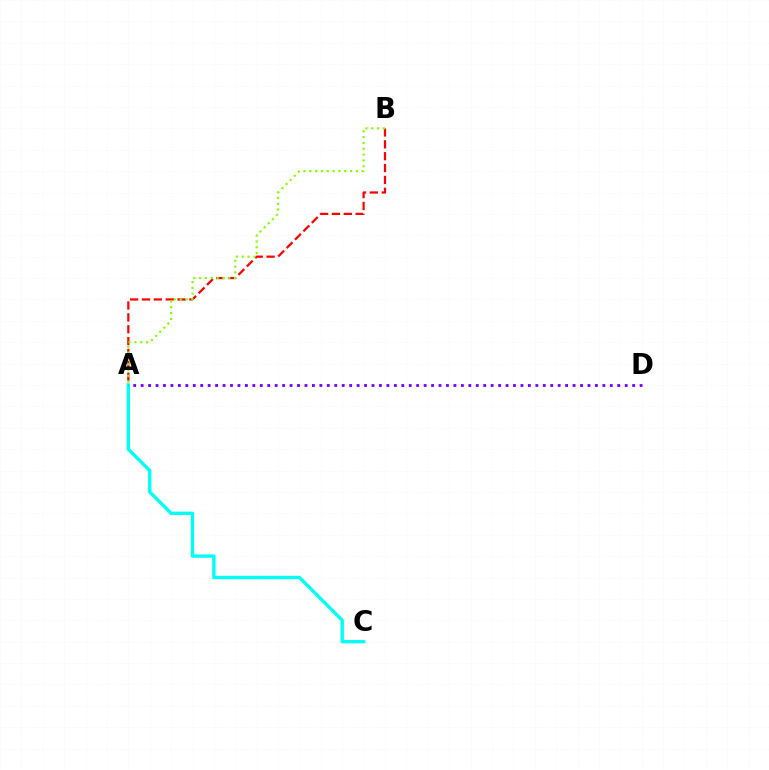{('A', 'B'): [{'color': '#ff0000', 'line_style': 'dashed', 'thickness': 1.61}, {'color': '#84ff00', 'line_style': 'dotted', 'thickness': 1.58}], ('A', 'C'): [{'color': '#00fff6', 'line_style': 'solid', 'thickness': 2.43}], ('A', 'D'): [{'color': '#7200ff', 'line_style': 'dotted', 'thickness': 2.02}]}